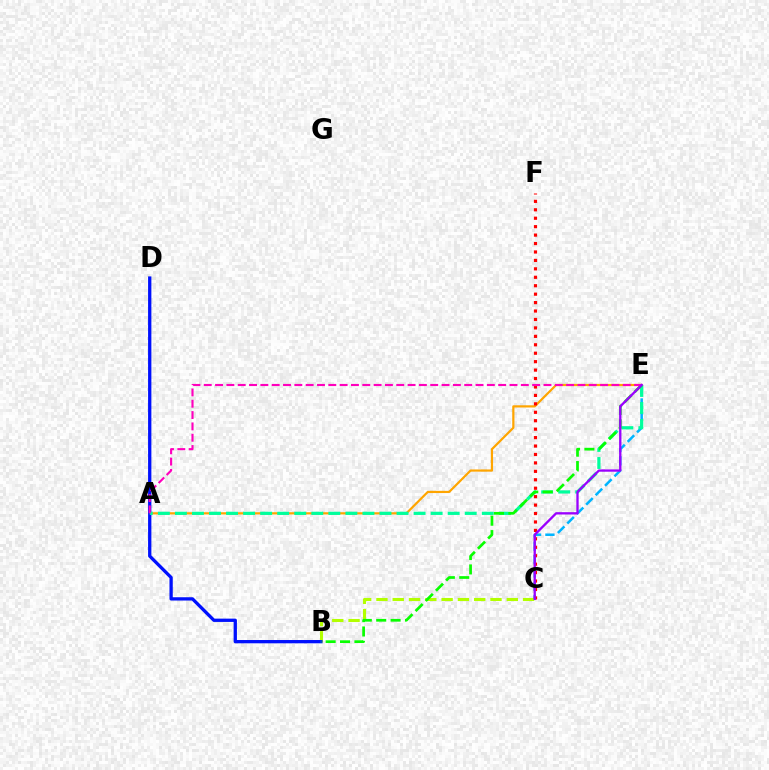{('B', 'C'): [{'color': '#b3ff00', 'line_style': 'dashed', 'thickness': 2.21}], ('A', 'E'): [{'color': '#ffa500', 'line_style': 'solid', 'thickness': 1.59}, {'color': '#00ff9d', 'line_style': 'dashed', 'thickness': 2.32}, {'color': '#ff00bd', 'line_style': 'dashed', 'thickness': 1.54}], ('B', 'D'): [{'color': '#0010ff', 'line_style': 'solid', 'thickness': 2.37}], ('C', 'E'): [{'color': '#00b5ff', 'line_style': 'dashed', 'thickness': 1.81}, {'color': '#9b00ff', 'line_style': 'solid', 'thickness': 1.67}], ('B', 'E'): [{'color': '#08ff00', 'line_style': 'dashed', 'thickness': 1.96}], ('C', 'F'): [{'color': '#ff0000', 'line_style': 'dotted', 'thickness': 2.29}]}